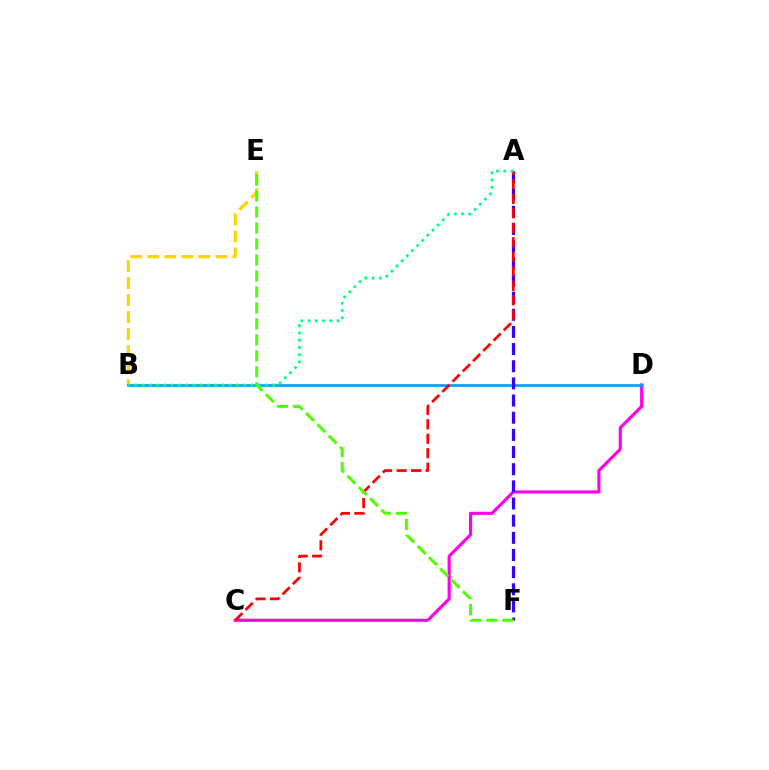{('C', 'D'): [{'color': '#ff00ed', 'line_style': 'solid', 'thickness': 2.27}], ('B', 'E'): [{'color': '#ffd500', 'line_style': 'dashed', 'thickness': 2.32}], ('B', 'D'): [{'color': '#009eff', 'line_style': 'solid', 'thickness': 1.91}], ('A', 'F'): [{'color': '#3700ff', 'line_style': 'dashed', 'thickness': 2.33}], ('A', 'C'): [{'color': '#ff0000', 'line_style': 'dashed', 'thickness': 1.97}], ('E', 'F'): [{'color': '#4fff00', 'line_style': 'dashed', 'thickness': 2.17}], ('A', 'B'): [{'color': '#00ff86', 'line_style': 'dotted', 'thickness': 1.97}]}